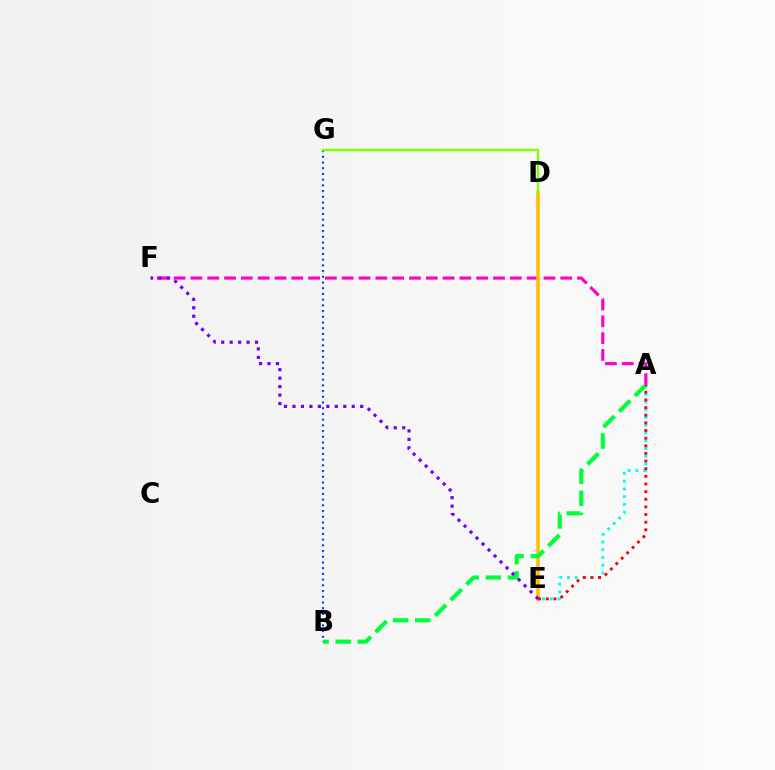{('A', 'F'): [{'color': '#ff00cf', 'line_style': 'dashed', 'thickness': 2.28}], ('A', 'E'): [{'color': '#00fff6', 'line_style': 'dotted', 'thickness': 2.11}, {'color': '#ff0000', 'line_style': 'dotted', 'thickness': 2.08}], ('D', 'E'): [{'color': '#ffbd00', 'line_style': 'solid', 'thickness': 2.57}], ('B', 'G'): [{'color': '#004bff', 'line_style': 'dotted', 'thickness': 1.55}], ('D', 'G'): [{'color': '#84ff00', 'line_style': 'solid', 'thickness': 1.76}], ('A', 'B'): [{'color': '#00ff39', 'line_style': 'dashed', 'thickness': 3.0}], ('E', 'F'): [{'color': '#7200ff', 'line_style': 'dotted', 'thickness': 2.3}]}